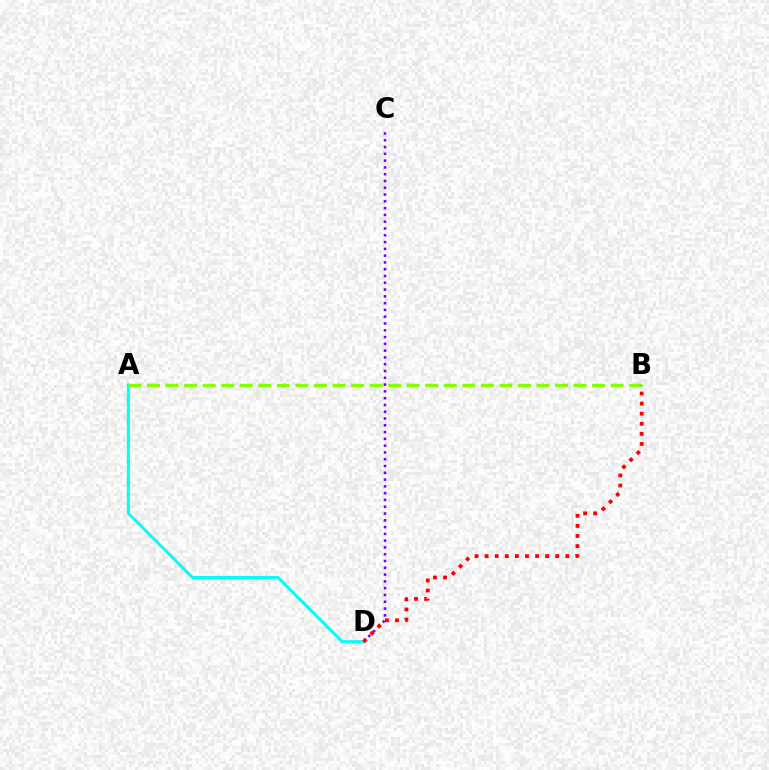{('A', 'D'): [{'color': '#00fff6', 'line_style': 'solid', 'thickness': 2.19}], ('C', 'D'): [{'color': '#7200ff', 'line_style': 'dotted', 'thickness': 1.84}], ('A', 'B'): [{'color': '#84ff00', 'line_style': 'dashed', 'thickness': 2.52}], ('B', 'D'): [{'color': '#ff0000', 'line_style': 'dotted', 'thickness': 2.74}]}